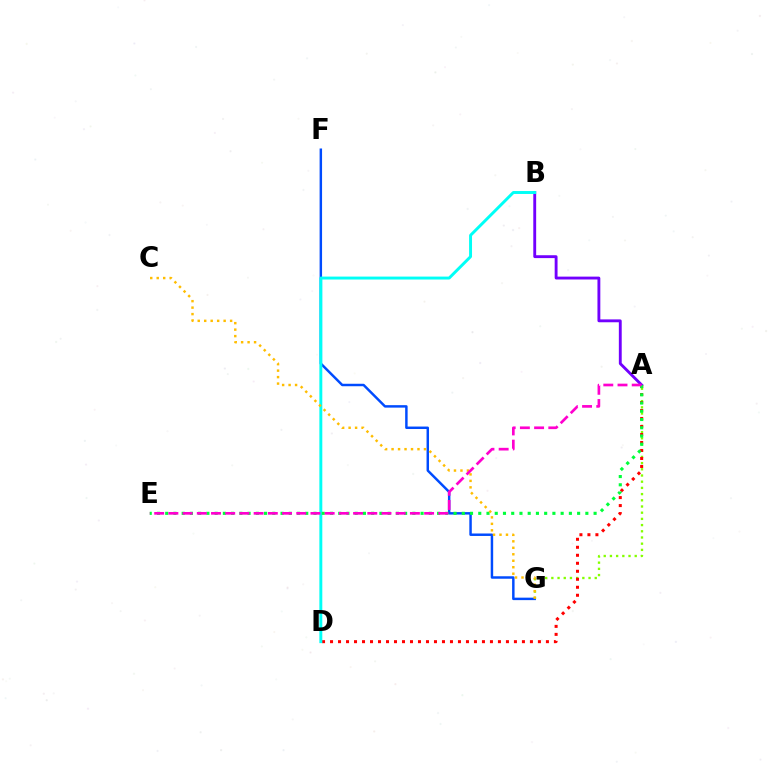{('A', 'G'): [{'color': '#84ff00', 'line_style': 'dotted', 'thickness': 1.68}], ('A', 'B'): [{'color': '#7200ff', 'line_style': 'solid', 'thickness': 2.06}], ('F', 'G'): [{'color': '#004bff', 'line_style': 'solid', 'thickness': 1.78}], ('A', 'D'): [{'color': '#ff0000', 'line_style': 'dotted', 'thickness': 2.17}], ('B', 'D'): [{'color': '#00fff6', 'line_style': 'solid', 'thickness': 2.11}], ('A', 'E'): [{'color': '#00ff39', 'line_style': 'dotted', 'thickness': 2.24}, {'color': '#ff00cf', 'line_style': 'dashed', 'thickness': 1.93}], ('C', 'G'): [{'color': '#ffbd00', 'line_style': 'dotted', 'thickness': 1.76}]}